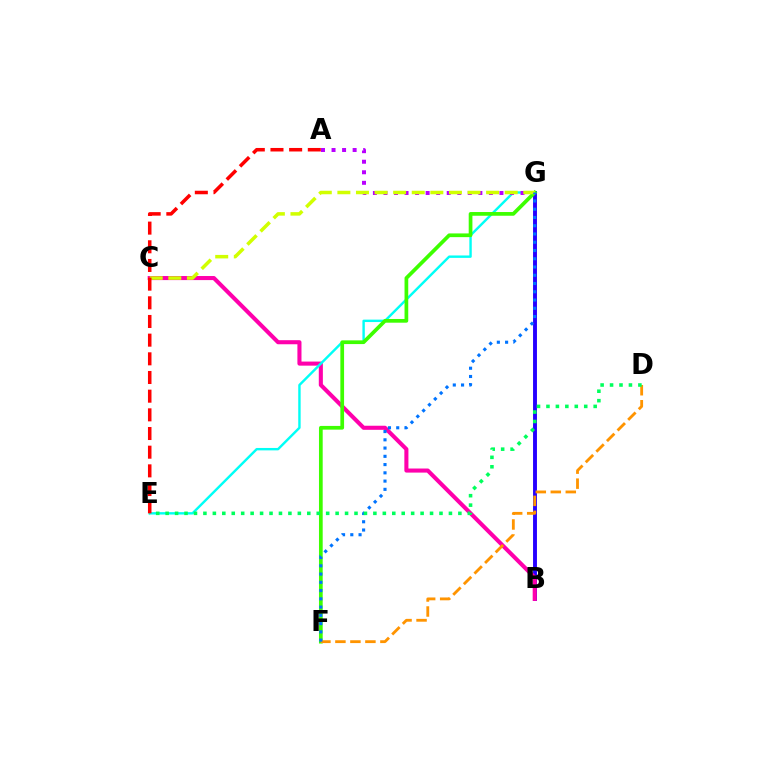{('B', 'G'): [{'color': '#2500ff', 'line_style': 'solid', 'thickness': 2.81}], ('B', 'C'): [{'color': '#ff00ac', 'line_style': 'solid', 'thickness': 2.94}], ('E', 'G'): [{'color': '#00fff6', 'line_style': 'solid', 'thickness': 1.74}], ('A', 'G'): [{'color': '#b900ff', 'line_style': 'dotted', 'thickness': 2.87}], ('F', 'G'): [{'color': '#3dff00', 'line_style': 'solid', 'thickness': 2.67}, {'color': '#0074ff', 'line_style': 'dotted', 'thickness': 2.24}], ('C', 'G'): [{'color': '#d1ff00', 'line_style': 'dashed', 'thickness': 2.53}], ('D', 'F'): [{'color': '#ff9400', 'line_style': 'dashed', 'thickness': 2.04}], ('D', 'E'): [{'color': '#00ff5c', 'line_style': 'dotted', 'thickness': 2.57}], ('A', 'E'): [{'color': '#ff0000', 'line_style': 'dashed', 'thickness': 2.54}]}